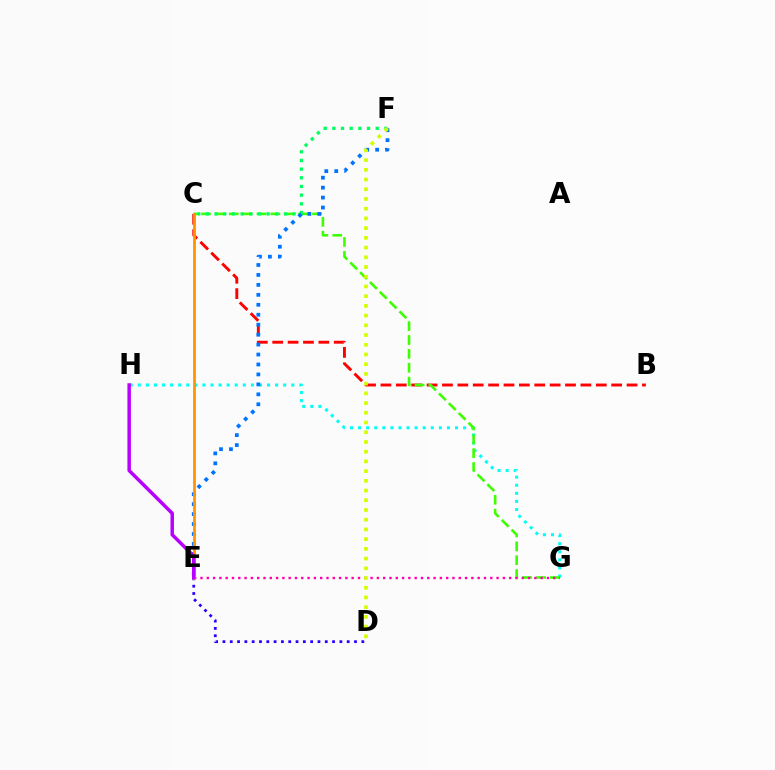{('B', 'C'): [{'color': '#ff0000', 'line_style': 'dashed', 'thickness': 2.09}], ('D', 'E'): [{'color': '#2500ff', 'line_style': 'dotted', 'thickness': 1.99}], ('G', 'H'): [{'color': '#00fff6', 'line_style': 'dotted', 'thickness': 2.2}], ('C', 'G'): [{'color': '#3dff00', 'line_style': 'dashed', 'thickness': 1.89}], ('E', 'G'): [{'color': '#ff00ac', 'line_style': 'dotted', 'thickness': 1.71}], ('C', 'F'): [{'color': '#00ff5c', 'line_style': 'dotted', 'thickness': 2.36}], ('E', 'F'): [{'color': '#0074ff', 'line_style': 'dotted', 'thickness': 2.7}], ('D', 'F'): [{'color': '#d1ff00', 'line_style': 'dotted', 'thickness': 2.64}], ('C', 'E'): [{'color': '#ff9400', 'line_style': 'solid', 'thickness': 1.99}], ('E', 'H'): [{'color': '#b900ff', 'line_style': 'solid', 'thickness': 2.51}]}